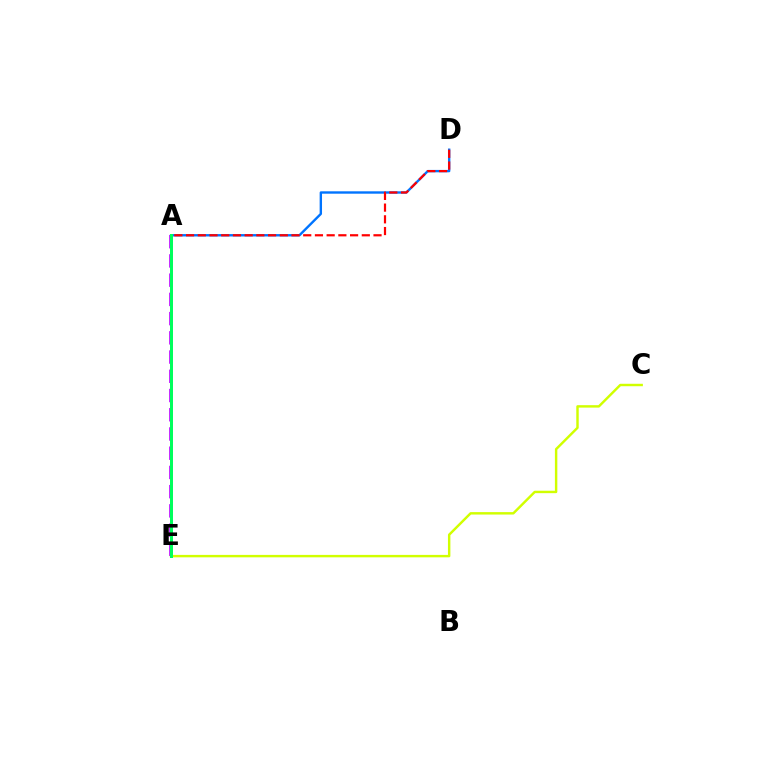{('A', 'D'): [{'color': '#0074ff', 'line_style': 'solid', 'thickness': 1.72}, {'color': '#ff0000', 'line_style': 'dashed', 'thickness': 1.59}], ('A', 'E'): [{'color': '#b900ff', 'line_style': 'dashed', 'thickness': 2.61}, {'color': '#00ff5c', 'line_style': 'solid', 'thickness': 2.15}], ('C', 'E'): [{'color': '#d1ff00', 'line_style': 'solid', 'thickness': 1.75}]}